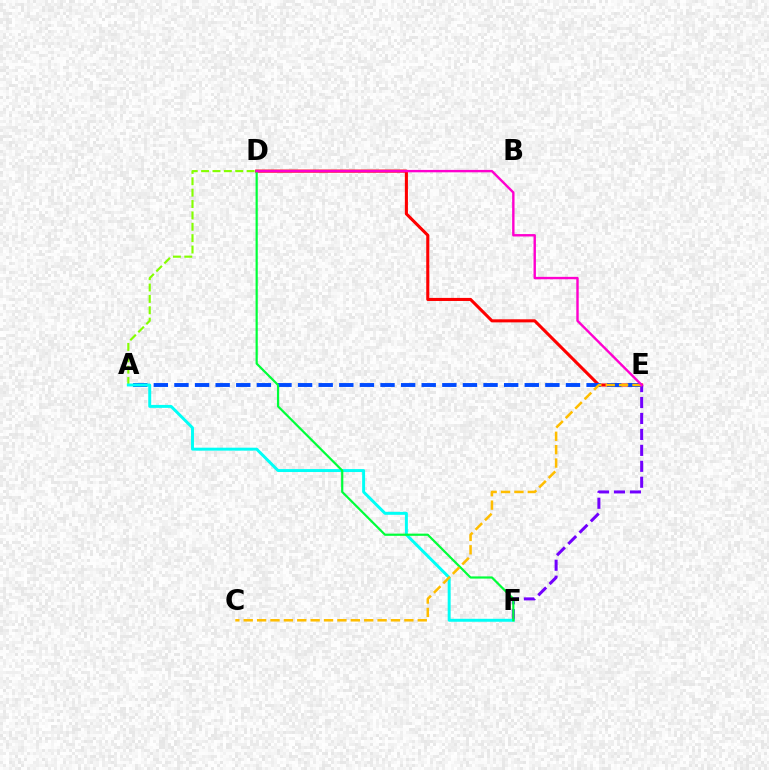{('D', 'E'): [{'color': '#ff0000', 'line_style': 'solid', 'thickness': 2.21}, {'color': '#ff00cf', 'line_style': 'solid', 'thickness': 1.73}], ('A', 'E'): [{'color': '#004bff', 'line_style': 'dashed', 'thickness': 2.8}], ('E', 'F'): [{'color': '#7200ff', 'line_style': 'dashed', 'thickness': 2.17}], ('A', 'D'): [{'color': '#84ff00', 'line_style': 'dashed', 'thickness': 1.55}], ('A', 'F'): [{'color': '#00fff6', 'line_style': 'solid', 'thickness': 2.13}], ('D', 'F'): [{'color': '#00ff39', 'line_style': 'solid', 'thickness': 1.58}], ('C', 'E'): [{'color': '#ffbd00', 'line_style': 'dashed', 'thickness': 1.82}]}